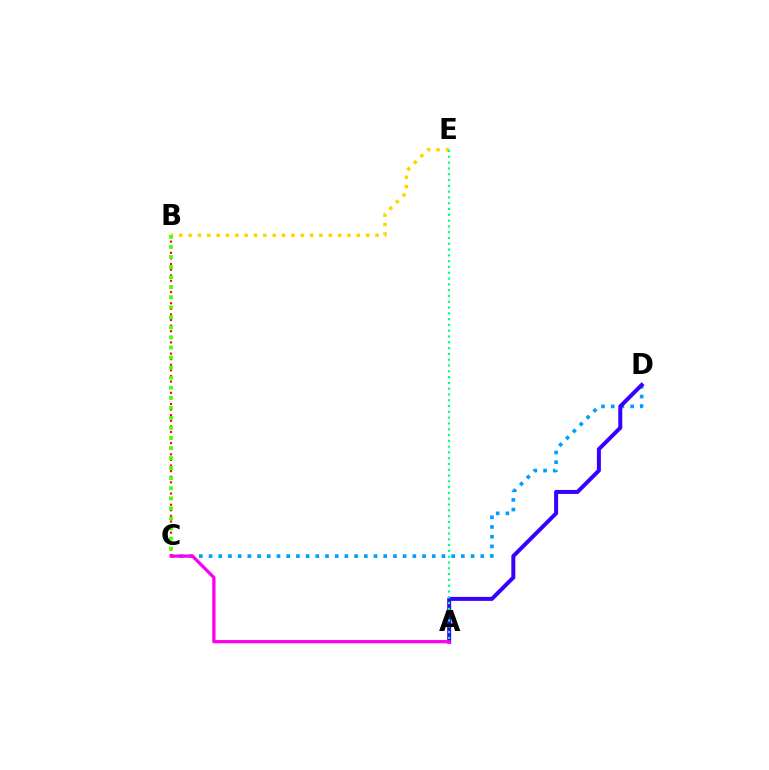{('C', 'D'): [{'color': '#009eff', 'line_style': 'dotted', 'thickness': 2.64}], ('B', 'C'): [{'color': '#ff0000', 'line_style': 'dotted', 'thickness': 1.52}, {'color': '#4fff00', 'line_style': 'dotted', 'thickness': 2.73}], ('B', 'E'): [{'color': '#ffd500', 'line_style': 'dotted', 'thickness': 2.54}], ('A', 'D'): [{'color': '#3700ff', 'line_style': 'solid', 'thickness': 2.87}], ('A', 'C'): [{'color': '#ff00ed', 'line_style': 'solid', 'thickness': 2.36}], ('A', 'E'): [{'color': '#00ff86', 'line_style': 'dotted', 'thickness': 1.57}]}